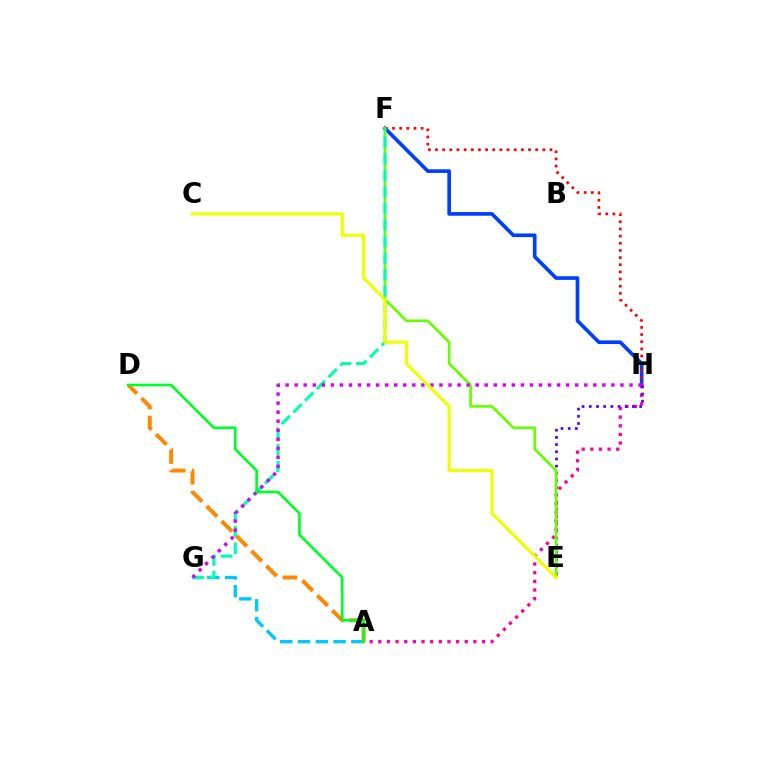{('A', 'G'): [{'color': '#00c7ff', 'line_style': 'dashed', 'thickness': 2.42}], ('A', 'H'): [{'color': '#ff00a0', 'line_style': 'dotted', 'thickness': 2.35}], ('E', 'H'): [{'color': '#4f00ff', 'line_style': 'dotted', 'thickness': 1.95}], ('F', 'H'): [{'color': '#003fff', 'line_style': 'solid', 'thickness': 2.64}, {'color': '#ff0000', 'line_style': 'dotted', 'thickness': 1.94}], ('E', 'F'): [{'color': '#66ff00', 'line_style': 'solid', 'thickness': 1.94}], ('F', 'G'): [{'color': '#00ffaf', 'line_style': 'dashed', 'thickness': 2.25}], ('A', 'D'): [{'color': '#ff8800', 'line_style': 'dashed', 'thickness': 2.86}, {'color': '#00ff27', 'line_style': 'solid', 'thickness': 1.92}], ('G', 'H'): [{'color': '#d600ff', 'line_style': 'dotted', 'thickness': 2.46}], ('C', 'E'): [{'color': '#eeff00', 'line_style': 'solid', 'thickness': 2.26}]}